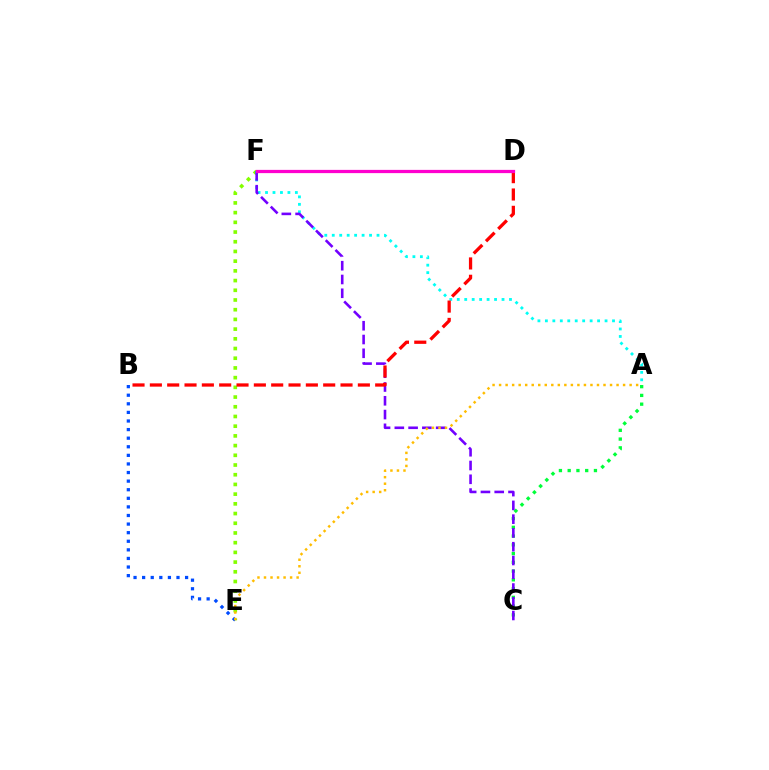{('E', 'F'): [{'color': '#84ff00', 'line_style': 'dotted', 'thickness': 2.64}], ('A', 'F'): [{'color': '#00fff6', 'line_style': 'dotted', 'thickness': 2.03}], ('A', 'C'): [{'color': '#00ff39', 'line_style': 'dotted', 'thickness': 2.38}], ('C', 'F'): [{'color': '#7200ff', 'line_style': 'dashed', 'thickness': 1.87}], ('B', 'D'): [{'color': '#ff0000', 'line_style': 'dashed', 'thickness': 2.35}], ('B', 'E'): [{'color': '#004bff', 'line_style': 'dotted', 'thickness': 2.33}], ('A', 'E'): [{'color': '#ffbd00', 'line_style': 'dotted', 'thickness': 1.77}], ('D', 'F'): [{'color': '#ff00cf', 'line_style': 'solid', 'thickness': 2.34}]}